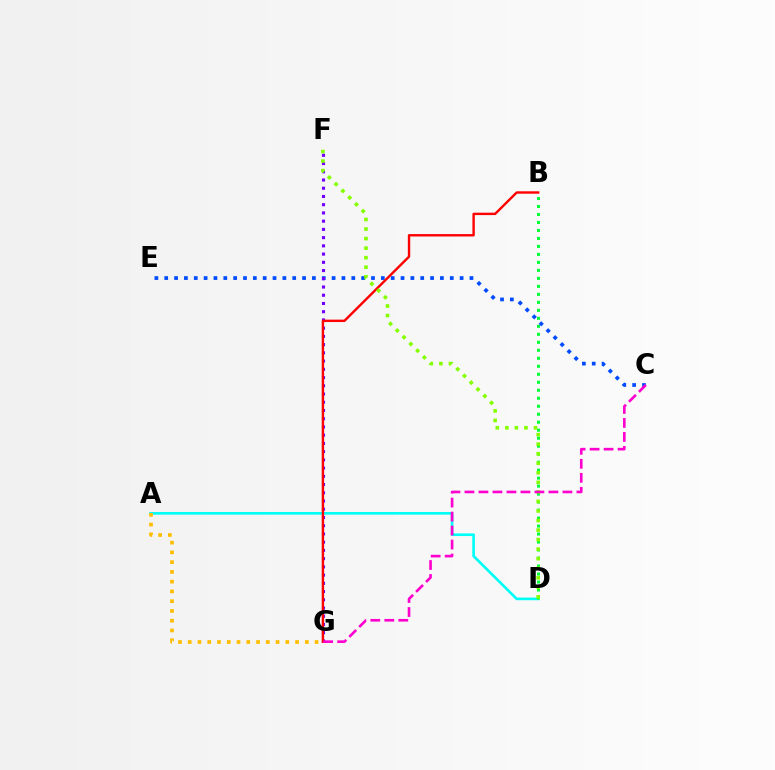{('C', 'E'): [{'color': '#004bff', 'line_style': 'dotted', 'thickness': 2.68}], ('A', 'D'): [{'color': '#00fff6', 'line_style': 'solid', 'thickness': 1.9}], ('F', 'G'): [{'color': '#7200ff', 'line_style': 'dotted', 'thickness': 2.24}], ('B', 'G'): [{'color': '#ff0000', 'line_style': 'solid', 'thickness': 1.73}], ('B', 'D'): [{'color': '#00ff39', 'line_style': 'dotted', 'thickness': 2.17}], ('D', 'F'): [{'color': '#84ff00', 'line_style': 'dotted', 'thickness': 2.59}], ('A', 'G'): [{'color': '#ffbd00', 'line_style': 'dotted', 'thickness': 2.65}], ('C', 'G'): [{'color': '#ff00cf', 'line_style': 'dashed', 'thickness': 1.9}]}